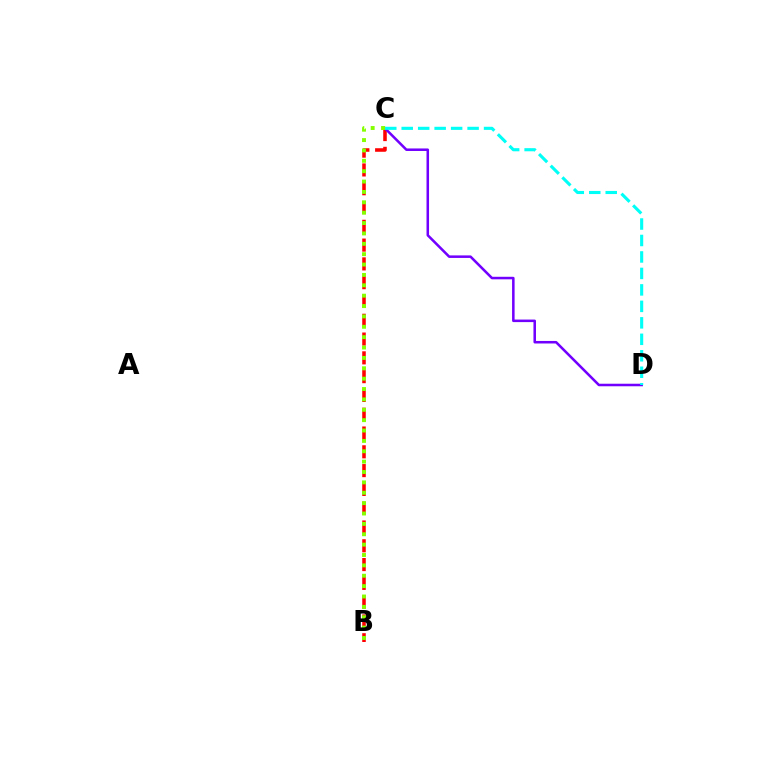{('B', 'C'): [{'color': '#ff0000', 'line_style': 'dashed', 'thickness': 2.55}, {'color': '#84ff00', 'line_style': 'dotted', 'thickness': 2.82}], ('C', 'D'): [{'color': '#7200ff', 'line_style': 'solid', 'thickness': 1.83}, {'color': '#00fff6', 'line_style': 'dashed', 'thickness': 2.24}]}